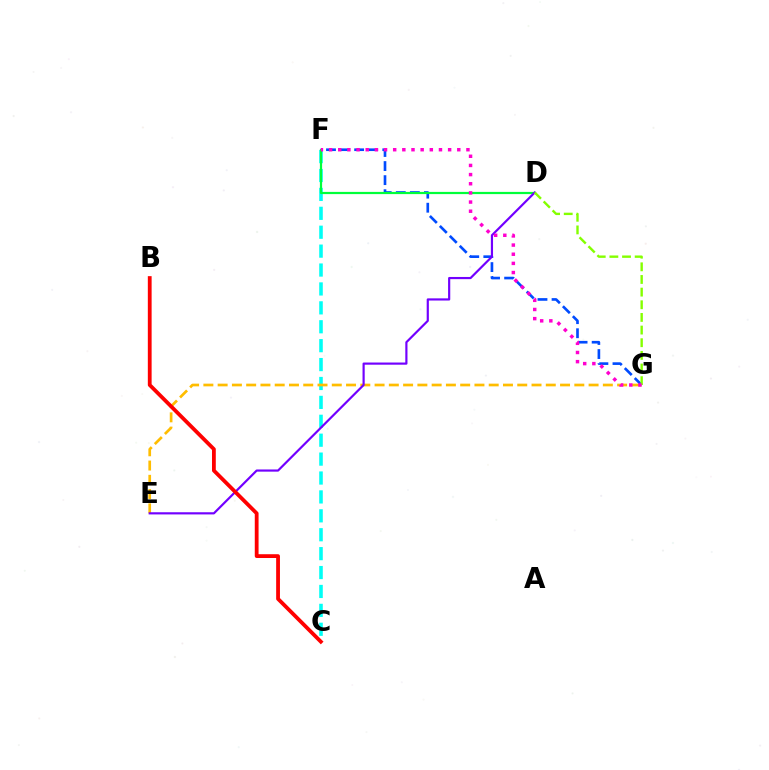{('C', 'F'): [{'color': '#00fff6', 'line_style': 'dashed', 'thickness': 2.57}], ('E', 'G'): [{'color': '#ffbd00', 'line_style': 'dashed', 'thickness': 1.94}], ('F', 'G'): [{'color': '#004bff', 'line_style': 'dashed', 'thickness': 1.91}, {'color': '#ff00cf', 'line_style': 'dotted', 'thickness': 2.49}], ('D', 'F'): [{'color': '#00ff39', 'line_style': 'solid', 'thickness': 1.59}], ('D', 'E'): [{'color': '#7200ff', 'line_style': 'solid', 'thickness': 1.57}], ('B', 'C'): [{'color': '#ff0000', 'line_style': 'solid', 'thickness': 2.73}], ('D', 'G'): [{'color': '#84ff00', 'line_style': 'dashed', 'thickness': 1.72}]}